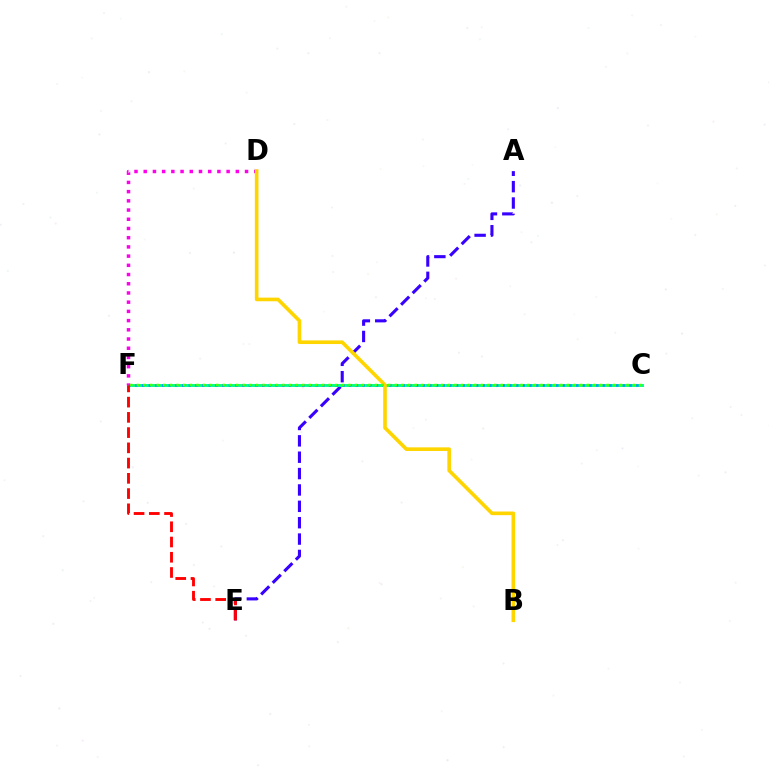{('A', 'E'): [{'color': '#3700ff', 'line_style': 'dashed', 'thickness': 2.22}], ('C', 'F'): [{'color': '#00ff86', 'line_style': 'solid', 'thickness': 2.09}, {'color': '#009eff', 'line_style': 'dotted', 'thickness': 1.81}, {'color': '#4fff00', 'line_style': 'dotted', 'thickness': 1.8}], ('D', 'F'): [{'color': '#ff00ed', 'line_style': 'dotted', 'thickness': 2.5}], ('B', 'D'): [{'color': '#ffd500', 'line_style': 'solid', 'thickness': 2.62}], ('E', 'F'): [{'color': '#ff0000', 'line_style': 'dashed', 'thickness': 2.07}]}